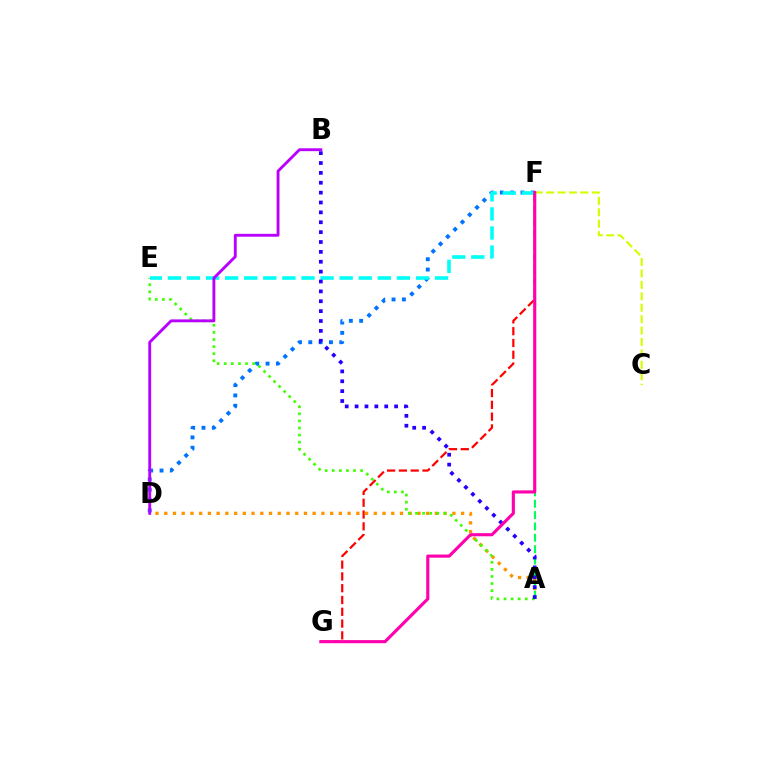{('D', 'F'): [{'color': '#0074ff', 'line_style': 'dotted', 'thickness': 2.8}], ('A', 'F'): [{'color': '#00ff5c', 'line_style': 'dashed', 'thickness': 1.54}], ('A', 'D'): [{'color': '#ff9400', 'line_style': 'dotted', 'thickness': 2.37}], ('A', 'E'): [{'color': '#3dff00', 'line_style': 'dotted', 'thickness': 1.93}], ('E', 'F'): [{'color': '#00fff6', 'line_style': 'dashed', 'thickness': 2.59}], ('F', 'G'): [{'color': '#ff0000', 'line_style': 'dashed', 'thickness': 1.6}, {'color': '#ff00ac', 'line_style': 'solid', 'thickness': 2.24}], ('C', 'F'): [{'color': '#d1ff00', 'line_style': 'dashed', 'thickness': 1.55}], ('A', 'B'): [{'color': '#2500ff', 'line_style': 'dotted', 'thickness': 2.68}], ('B', 'D'): [{'color': '#b900ff', 'line_style': 'solid', 'thickness': 2.06}]}